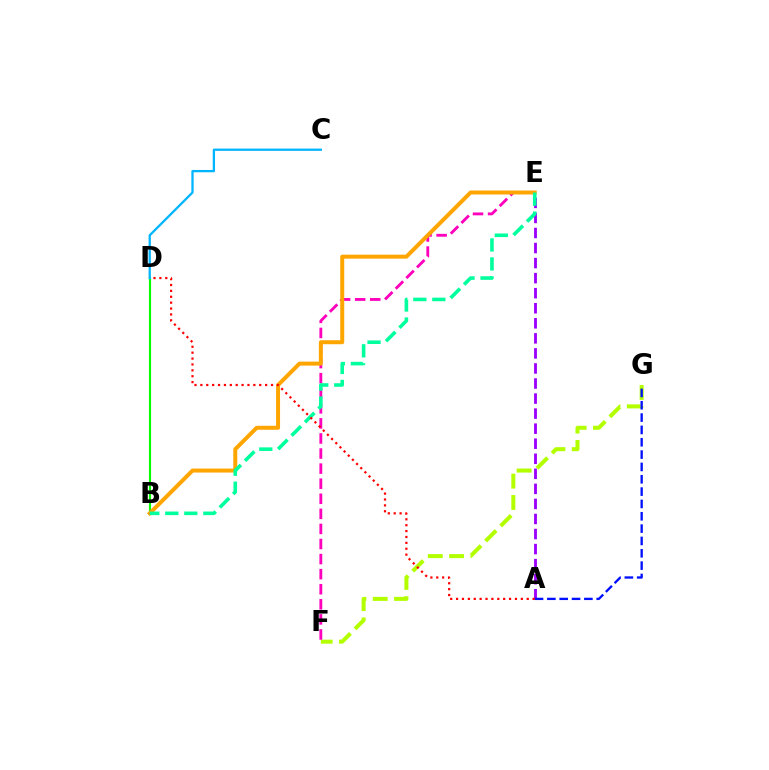{('B', 'D'): [{'color': '#08ff00', 'line_style': 'solid', 'thickness': 1.55}], ('F', 'G'): [{'color': '#b3ff00', 'line_style': 'dashed', 'thickness': 2.9}], ('E', 'F'): [{'color': '#ff00bd', 'line_style': 'dashed', 'thickness': 2.05}], ('B', 'E'): [{'color': '#ffa500', 'line_style': 'solid', 'thickness': 2.86}, {'color': '#00ff9d', 'line_style': 'dashed', 'thickness': 2.58}], ('C', 'D'): [{'color': '#00b5ff', 'line_style': 'solid', 'thickness': 1.65}], ('A', 'E'): [{'color': '#9b00ff', 'line_style': 'dashed', 'thickness': 2.04}], ('A', 'G'): [{'color': '#0010ff', 'line_style': 'dashed', 'thickness': 1.68}], ('A', 'D'): [{'color': '#ff0000', 'line_style': 'dotted', 'thickness': 1.6}]}